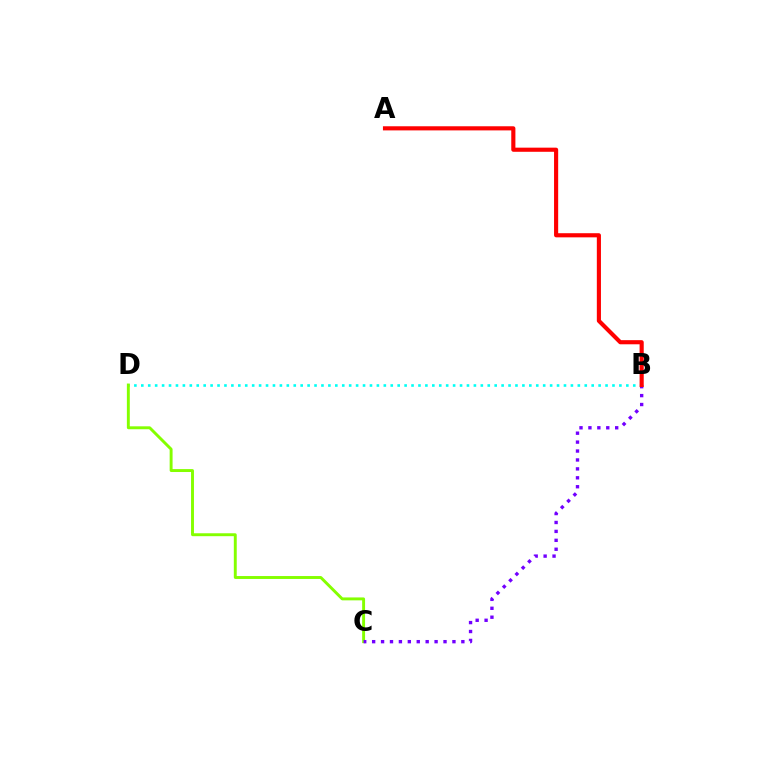{('B', 'D'): [{'color': '#00fff6', 'line_style': 'dotted', 'thickness': 1.88}], ('C', 'D'): [{'color': '#84ff00', 'line_style': 'solid', 'thickness': 2.1}], ('B', 'C'): [{'color': '#7200ff', 'line_style': 'dotted', 'thickness': 2.42}], ('A', 'B'): [{'color': '#ff0000', 'line_style': 'solid', 'thickness': 2.97}]}